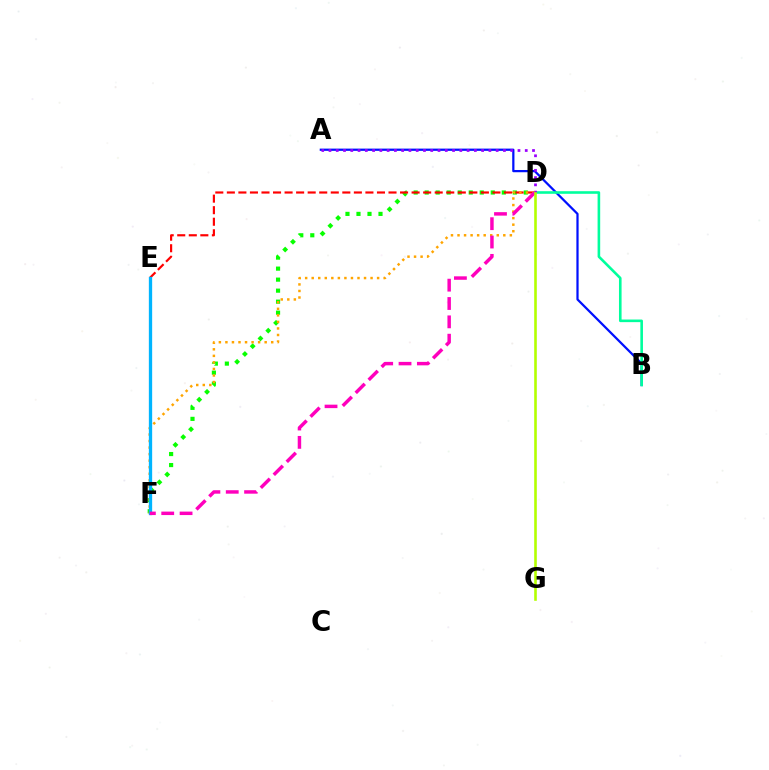{('D', 'F'): [{'color': '#08ff00', 'line_style': 'dotted', 'thickness': 2.99}, {'color': '#ffa500', 'line_style': 'dotted', 'thickness': 1.78}, {'color': '#ff00bd', 'line_style': 'dashed', 'thickness': 2.49}], ('D', 'E'): [{'color': '#ff0000', 'line_style': 'dashed', 'thickness': 1.57}], ('A', 'B'): [{'color': '#0010ff', 'line_style': 'solid', 'thickness': 1.61}], ('B', 'D'): [{'color': '#00ff9d', 'line_style': 'solid', 'thickness': 1.87}], ('A', 'D'): [{'color': '#9b00ff', 'line_style': 'dotted', 'thickness': 1.98}], ('E', 'F'): [{'color': '#00b5ff', 'line_style': 'solid', 'thickness': 2.38}], ('D', 'G'): [{'color': '#b3ff00', 'line_style': 'solid', 'thickness': 1.88}]}